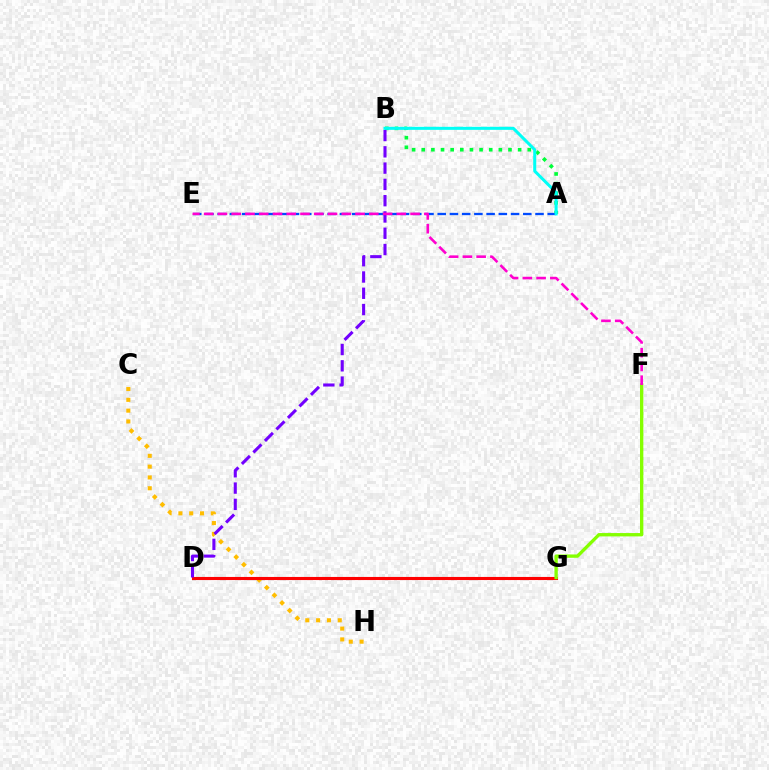{('C', 'H'): [{'color': '#ffbd00', 'line_style': 'dotted', 'thickness': 2.94}], ('A', 'B'): [{'color': '#00ff39', 'line_style': 'dotted', 'thickness': 2.62}, {'color': '#00fff6', 'line_style': 'solid', 'thickness': 2.18}], ('D', 'G'): [{'color': '#ff0000', 'line_style': 'solid', 'thickness': 2.23}], ('B', 'D'): [{'color': '#7200ff', 'line_style': 'dashed', 'thickness': 2.21}], ('F', 'G'): [{'color': '#84ff00', 'line_style': 'solid', 'thickness': 2.4}], ('A', 'E'): [{'color': '#004bff', 'line_style': 'dashed', 'thickness': 1.66}], ('E', 'F'): [{'color': '#ff00cf', 'line_style': 'dashed', 'thickness': 1.87}]}